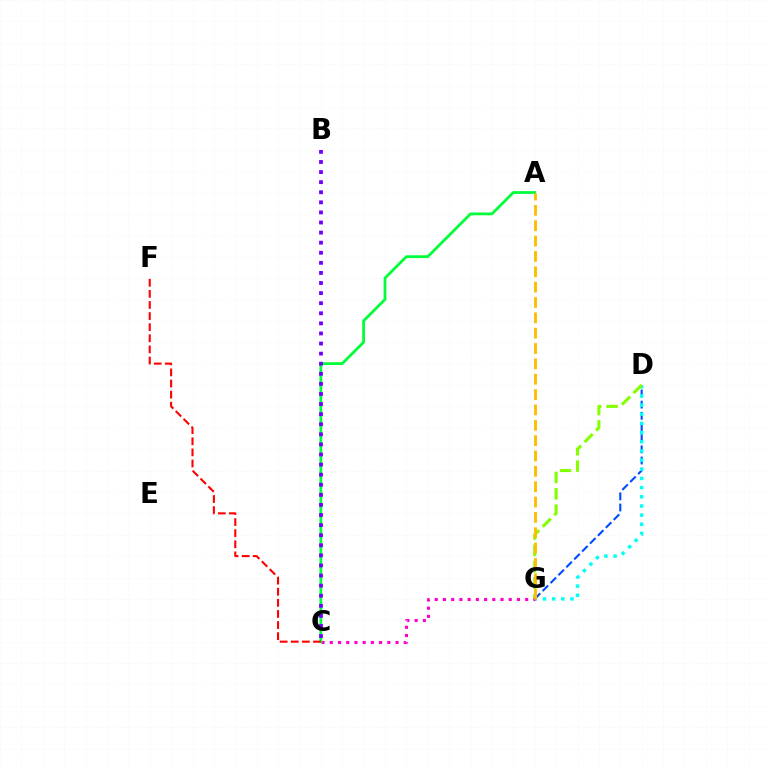{('D', 'G'): [{'color': '#004bff', 'line_style': 'dashed', 'thickness': 1.52}, {'color': '#00fff6', 'line_style': 'dotted', 'thickness': 2.49}, {'color': '#84ff00', 'line_style': 'dashed', 'thickness': 2.22}], ('C', 'G'): [{'color': '#ff00cf', 'line_style': 'dotted', 'thickness': 2.23}], ('A', 'C'): [{'color': '#00ff39', 'line_style': 'solid', 'thickness': 2.0}], ('B', 'C'): [{'color': '#7200ff', 'line_style': 'dotted', 'thickness': 2.74}], ('C', 'F'): [{'color': '#ff0000', 'line_style': 'dashed', 'thickness': 1.51}], ('A', 'G'): [{'color': '#ffbd00', 'line_style': 'dashed', 'thickness': 2.09}]}